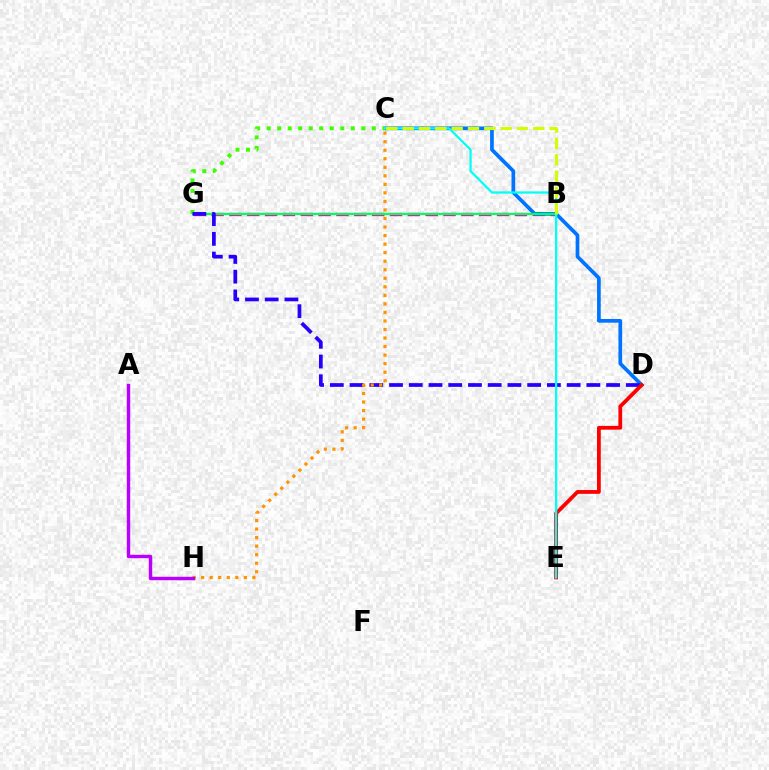{('B', 'G'): [{'color': '#ff00ac', 'line_style': 'dashed', 'thickness': 2.42}, {'color': '#00ff5c', 'line_style': 'solid', 'thickness': 1.63}], ('C', 'D'): [{'color': '#0074ff', 'line_style': 'solid', 'thickness': 2.67}], ('C', 'G'): [{'color': '#3dff00', 'line_style': 'dotted', 'thickness': 2.86}], ('D', 'G'): [{'color': '#2500ff', 'line_style': 'dashed', 'thickness': 2.68}], ('D', 'E'): [{'color': '#ff0000', 'line_style': 'solid', 'thickness': 2.73}], ('C', 'E'): [{'color': '#00fff6', 'line_style': 'solid', 'thickness': 1.62}], ('C', 'H'): [{'color': '#ff9400', 'line_style': 'dotted', 'thickness': 2.32}], ('A', 'H'): [{'color': '#b900ff', 'line_style': 'solid', 'thickness': 2.48}], ('B', 'C'): [{'color': '#d1ff00', 'line_style': 'dashed', 'thickness': 2.22}]}